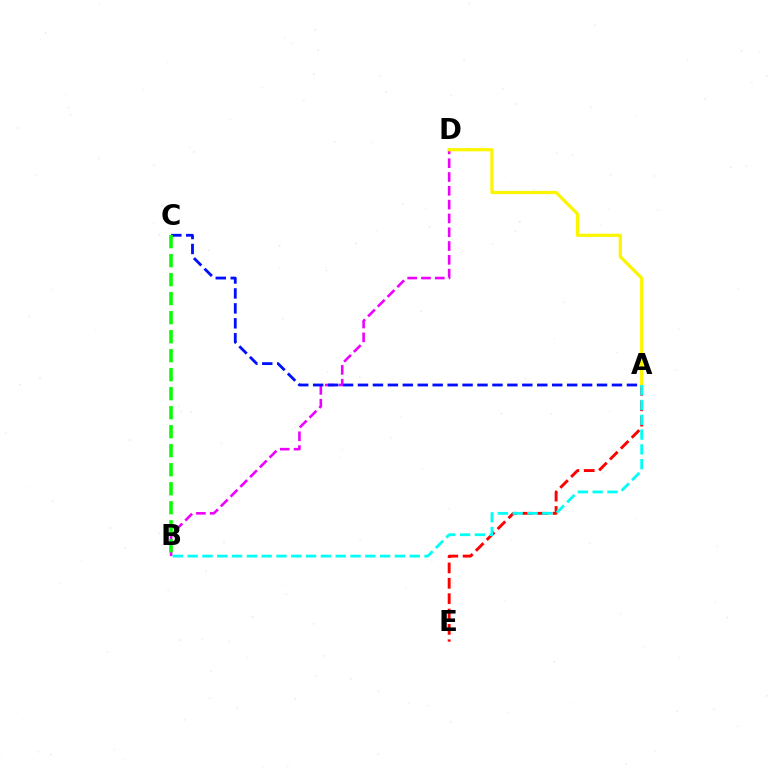{('B', 'D'): [{'color': '#ee00ff', 'line_style': 'dashed', 'thickness': 1.88}], ('A', 'E'): [{'color': '#ff0000', 'line_style': 'dashed', 'thickness': 2.09}], ('A', 'D'): [{'color': '#fcf500', 'line_style': 'solid', 'thickness': 2.31}], ('A', 'C'): [{'color': '#0010ff', 'line_style': 'dashed', 'thickness': 2.03}], ('B', 'C'): [{'color': '#08ff00', 'line_style': 'dashed', 'thickness': 2.58}], ('A', 'B'): [{'color': '#00fff6', 'line_style': 'dashed', 'thickness': 2.01}]}